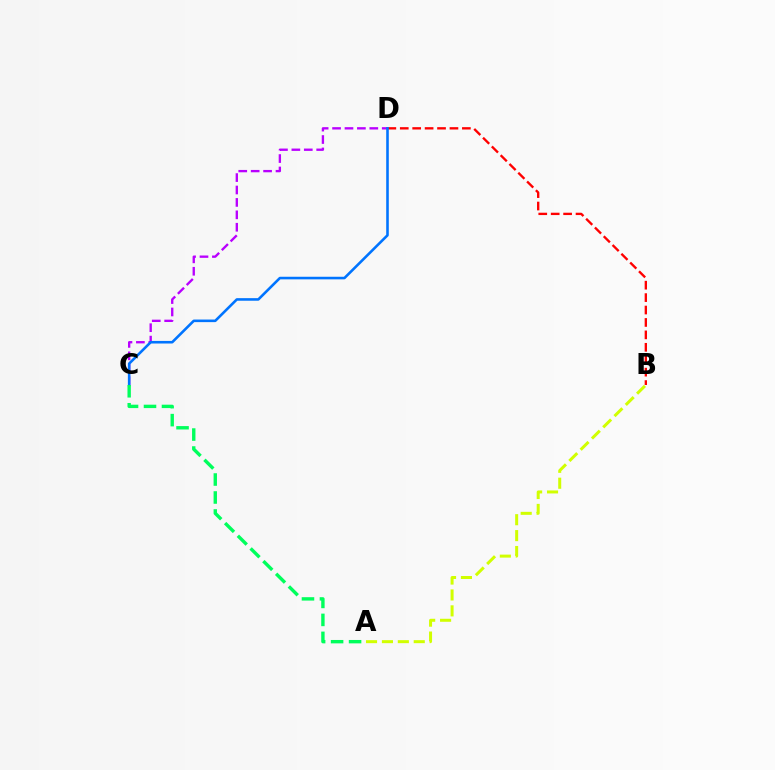{('A', 'B'): [{'color': '#d1ff00', 'line_style': 'dashed', 'thickness': 2.16}], ('C', 'D'): [{'color': '#b900ff', 'line_style': 'dashed', 'thickness': 1.69}, {'color': '#0074ff', 'line_style': 'solid', 'thickness': 1.86}], ('B', 'D'): [{'color': '#ff0000', 'line_style': 'dashed', 'thickness': 1.69}], ('A', 'C'): [{'color': '#00ff5c', 'line_style': 'dashed', 'thickness': 2.44}]}